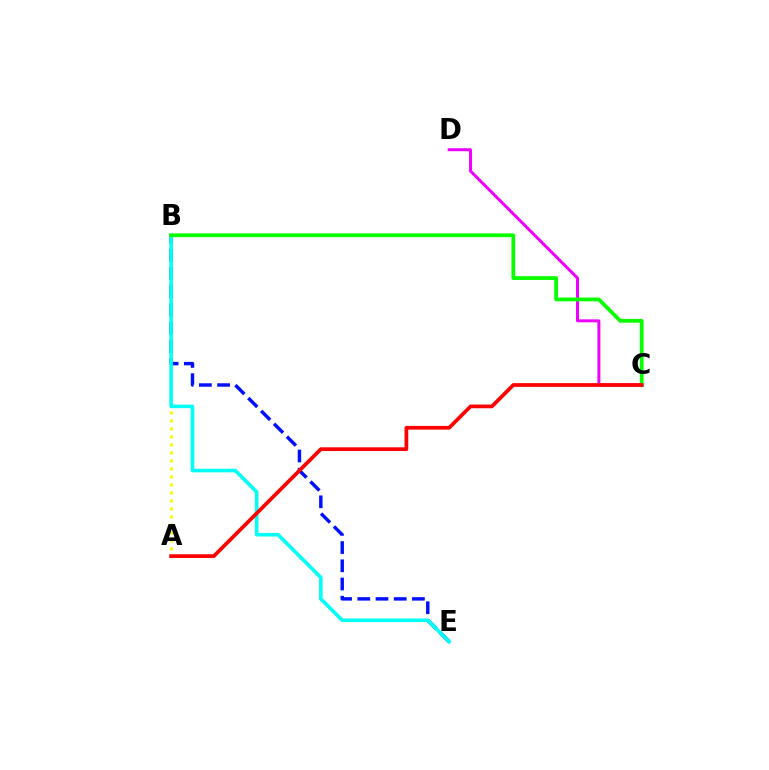{('A', 'B'): [{'color': '#fcf500', 'line_style': 'dotted', 'thickness': 2.17}], ('C', 'D'): [{'color': '#ee00ff', 'line_style': 'solid', 'thickness': 2.14}], ('B', 'E'): [{'color': '#0010ff', 'line_style': 'dashed', 'thickness': 2.47}, {'color': '#00fff6', 'line_style': 'solid', 'thickness': 2.58}], ('B', 'C'): [{'color': '#08ff00', 'line_style': 'solid', 'thickness': 2.72}], ('A', 'C'): [{'color': '#ff0000', 'line_style': 'solid', 'thickness': 2.68}]}